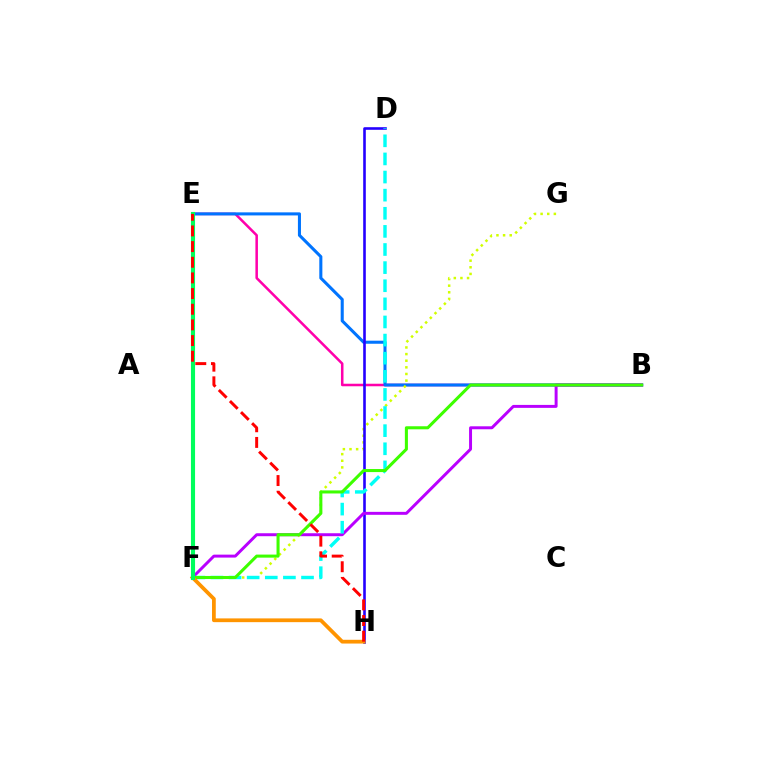{('B', 'E'): [{'color': '#ff00ac', 'line_style': 'solid', 'thickness': 1.82}, {'color': '#0074ff', 'line_style': 'solid', 'thickness': 2.2}], ('F', 'G'): [{'color': '#d1ff00', 'line_style': 'dotted', 'thickness': 1.8}], ('D', 'H'): [{'color': '#2500ff', 'line_style': 'solid', 'thickness': 1.88}], ('B', 'F'): [{'color': '#b900ff', 'line_style': 'solid', 'thickness': 2.13}, {'color': '#3dff00', 'line_style': 'solid', 'thickness': 2.2}], ('D', 'F'): [{'color': '#00fff6', 'line_style': 'dashed', 'thickness': 2.46}], ('F', 'H'): [{'color': '#ff9400', 'line_style': 'solid', 'thickness': 2.7}], ('E', 'F'): [{'color': '#00ff5c', 'line_style': 'solid', 'thickness': 2.96}], ('E', 'H'): [{'color': '#ff0000', 'line_style': 'dashed', 'thickness': 2.13}]}